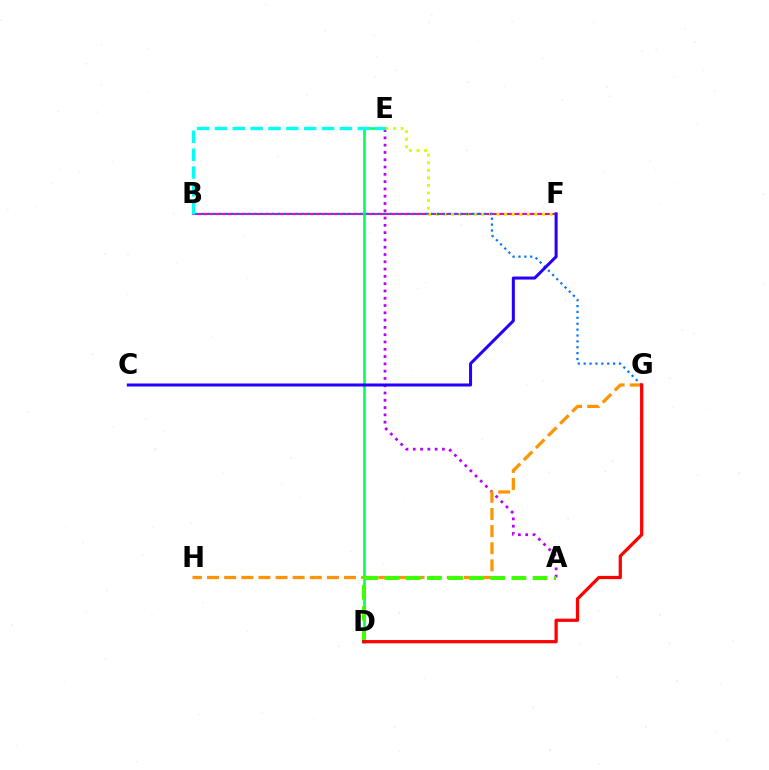{('A', 'E'): [{'color': '#b900ff', 'line_style': 'dotted', 'thickness': 1.98}], ('B', 'F'): [{'color': '#ff00ac', 'line_style': 'solid', 'thickness': 1.54}], ('D', 'E'): [{'color': '#00ff5c', 'line_style': 'solid', 'thickness': 1.88}], ('E', 'F'): [{'color': '#d1ff00', 'line_style': 'dotted', 'thickness': 2.06}], ('B', 'G'): [{'color': '#0074ff', 'line_style': 'dotted', 'thickness': 1.6}], ('G', 'H'): [{'color': '#ff9400', 'line_style': 'dashed', 'thickness': 2.33}], ('A', 'D'): [{'color': '#3dff00', 'line_style': 'dashed', 'thickness': 2.87}], ('B', 'E'): [{'color': '#00fff6', 'line_style': 'dashed', 'thickness': 2.43}], ('C', 'F'): [{'color': '#2500ff', 'line_style': 'solid', 'thickness': 2.18}], ('D', 'G'): [{'color': '#ff0000', 'line_style': 'solid', 'thickness': 2.33}]}